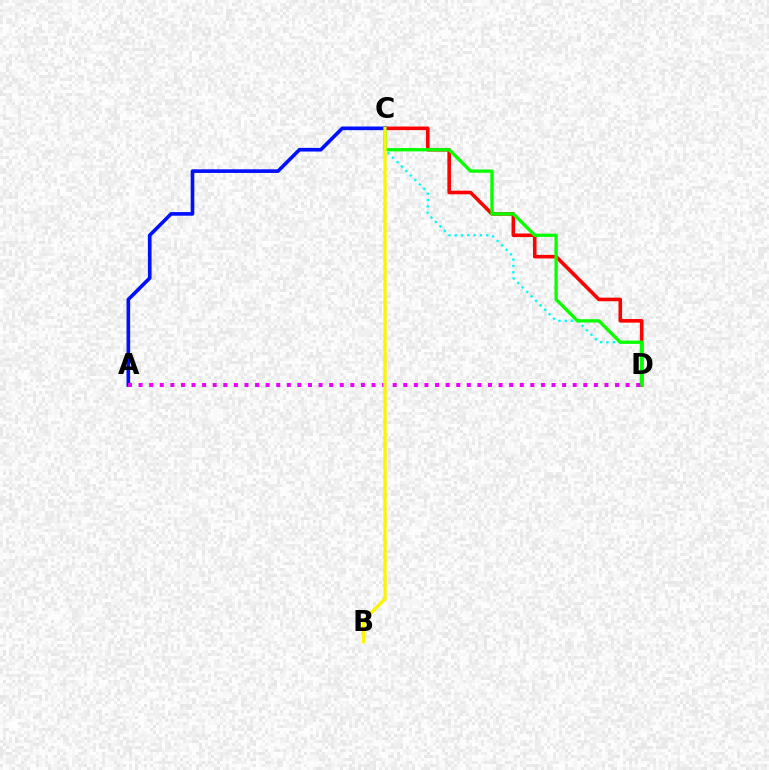{('C', 'D'): [{'color': '#ff0000', 'line_style': 'solid', 'thickness': 2.59}, {'color': '#00fff6', 'line_style': 'dotted', 'thickness': 1.72}, {'color': '#08ff00', 'line_style': 'solid', 'thickness': 2.39}], ('A', 'C'): [{'color': '#0010ff', 'line_style': 'solid', 'thickness': 2.62}], ('A', 'D'): [{'color': '#ee00ff', 'line_style': 'dotted', 'thickness': 2.88}], ('B', 'C'): [{'color': '#fcf500', 'line_style': 'solid', 'thickness': 2.38}]}